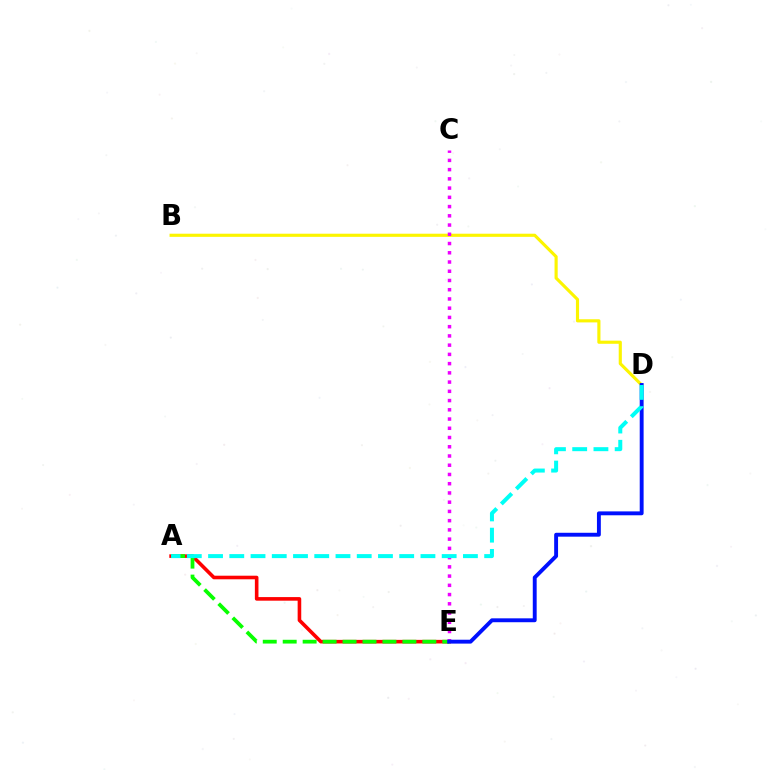{('B', 'D'): [{'color': '#fcf500', 'line_style': 'solid', 'thickness': 2.26}], ('A', 'E'): [{'color': '#ff0000', 'line_style': 'solid', 'thickness': 2.59}, {'color': '#08ff00', 'line_style': 'dashed', 'thickness': 2.71}], ('C', 'E'): [{'color': '#ee00ff', 'line_style': 'dotted', 'thickness': 2.51}], ('D', 'E'): [{'color': '#0010ff', 'line_style': 'solid', 'thickness': 2.8}], ('A', 'D'): [{'color': '#00fff6', 'line_style': 'dashed', 'thickness': 2.89}]}